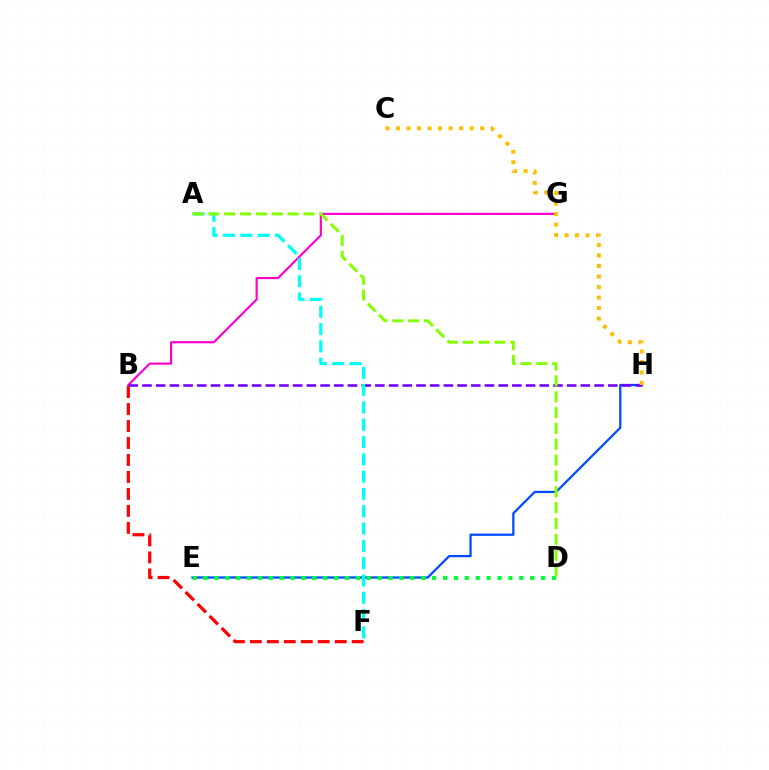{('E', 'H'): [{'color': '#004bff', 'line_style': 'solid', 'thickness': 1.63}], ('B', 'G'): [{'color': '#ff00cf', 'line_style': 'solid', 'thickness': 1.56}], ('B', 'H'): [{'color': '#7200ff', 'line_style': 'dashed', 'thickness': 1.86}], ('B', 'F'): [{'color': '#ff0000', 'line_style': 'dashed', 'thickness': 2.31}], ('A', 'F'): [{'color': '#00fff6', 'line_style': 'dashed', 'thickness': 2.35}], ('D', 'E'): [{'color': '#00ff39', 'line_style': 'dotted', 'thickness': 2.96}], ('A', 'D'): [{'color': '#84ff00', 'line_style': 'dashed', 'thickness': 2.15}], ('C', 'H'): [{'color': '#ffbd00', 'line_style': 'dotted', 'thickness': 2.86}]}